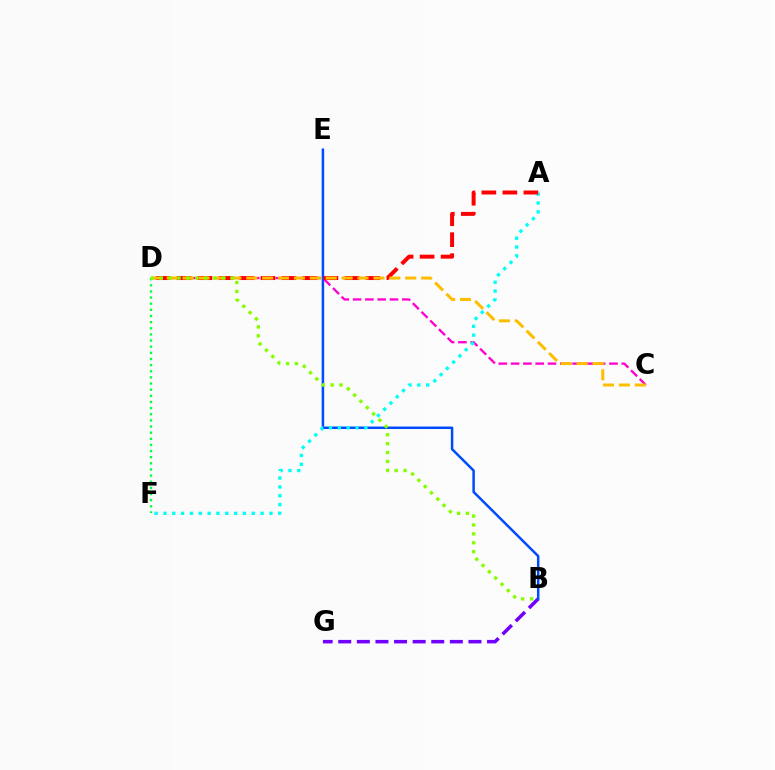{('B', 'G'): [{'color': '#7200ff', 'line_style': 'dashed', 'thickness': 2.53}], ('B', 'E'): [{'color': '#004bff', 'line_style': 'solid', 'thickness': 1.8}], ('C', 'D'): [{'color': '#ff00cf', 'line_style': 'dashed', 'thickness': 1.67}, {'color': '#ffbd00', 'line_style': 'dashed', 'thickness': 2.16}], ('D', 'F'): [{'color': '#00ff39', 'line_style': 'dotted', 'thickness': 1.67}], ('A', 'F'): [{'color': '#00fff6', 'line_style': 'dotted', 'thickness': 2.4}], ('A', 'D'): [{'color': '#ff0000', 'line_style': 'dashed', 'thickness': 2.85}], ('B', 'D'): [{'color': '#84ff00', 'line_style': 'dotted', 'thickness': 2.42}]}